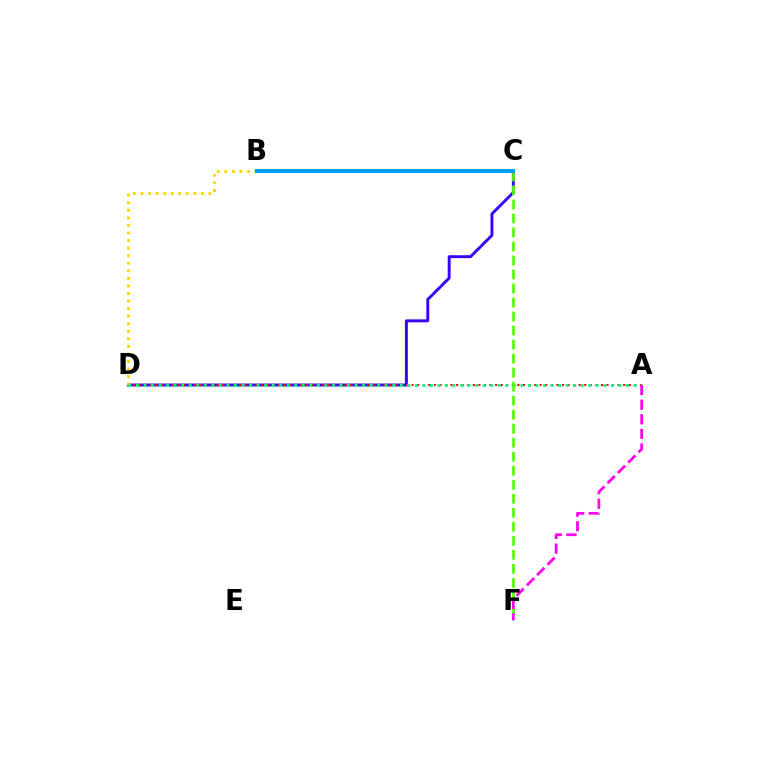{('C', 'D'): [{'color': '#3700ff', 'line_style': 'solid', 'thickness': 2.09}], ('A', 'D'): [{'color': '#ff0000', 'line_style': 'dotted', 'thickness': 1.51}, {'color': '#00ff86', 'line_style': 'dotted', 'thickness': 2.05}], ('B', 'D'): [{'color': '#ffd500', 'line_style': 'dotted', 'thickness': 2.05}], ('C', 'F'): [{'color': '#4fff00', 'line_style': 'dashed', 'thickness': 1.9}], ('B', 'C'): [{'color': '#009eff', 'line_style': 'solid', 'thickness': 2.88}], ('A', 'F'): [{'color': '#ff00ed', 'line_style': 'dashed', 'thickness': 1.98}]}